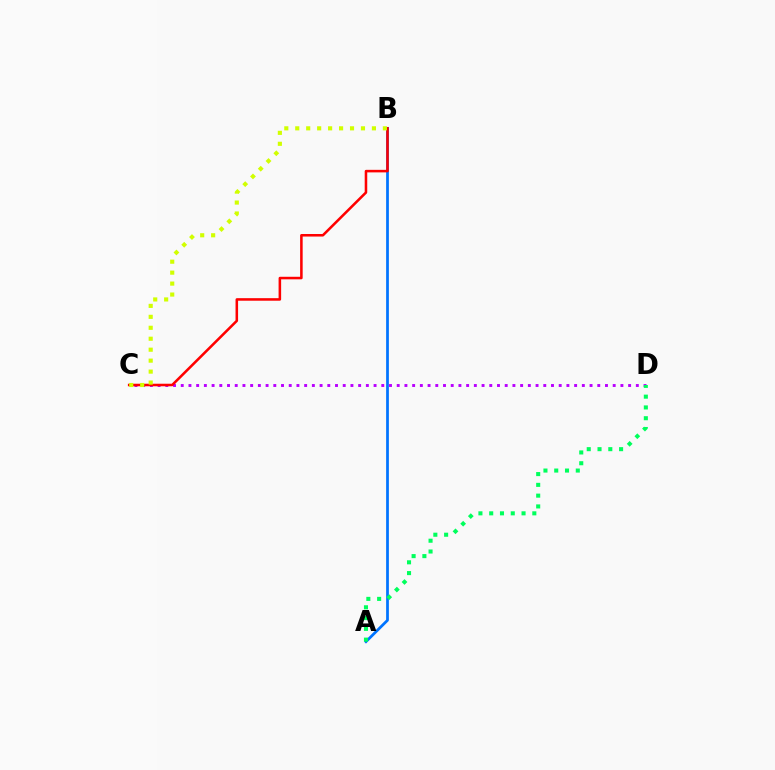{('C', 'D'): [{'color': '#b900ff', 'line_style': 'dotted', 'thickness': 2.1}], ('A', 'B'): [{'color': '#0074ff', 'line_style': 'solid', 'thickness': 1.98}], ('B', 'C'): [{'color': '#ff0000', 'line_style': 'solid', 'thickness': 1.83}, {'color': '#d1ff00', 'line_style': 'dotted', 'thickness': 2.98}], ('A', 'D'): [{'color': '#00ff5c', 'line_style': 'dotted', 'thickness': 2.93}]}